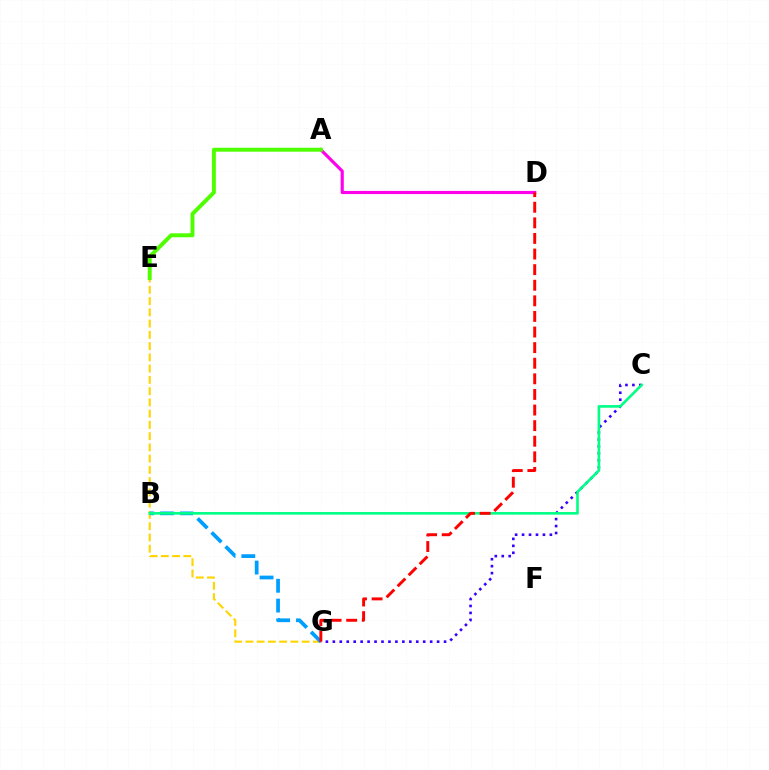{('E', 'G'): [{'color': '#ffd500', 'line_style': 'dashed', 'thickness': 1.53}], ('B', 'G'): [{'color': '#009eff', 'line_style': 'dashed', 'thickness': 2.69}], ('C', 'G'): [{'color': '#3700ff', 'line_style': 'dotted', 'thickness': 1.89}], ('B', 'C'): [{'color': '#00ff86', 'line_style': 'solid', 'thickness': 1.89}], ('A', 'D'): [{'color': '#ff00ed', 'line_style': 'solid', 'thickness': 2.27}], ('D', 'G'): [{'color': '#ff0000', 'line_style': 'dashed', 'thickness': 2.12}], ('A', 'E'): [{'color': '#4fff00', 'line_style': 'solid', 'thickness': 2.84}]}